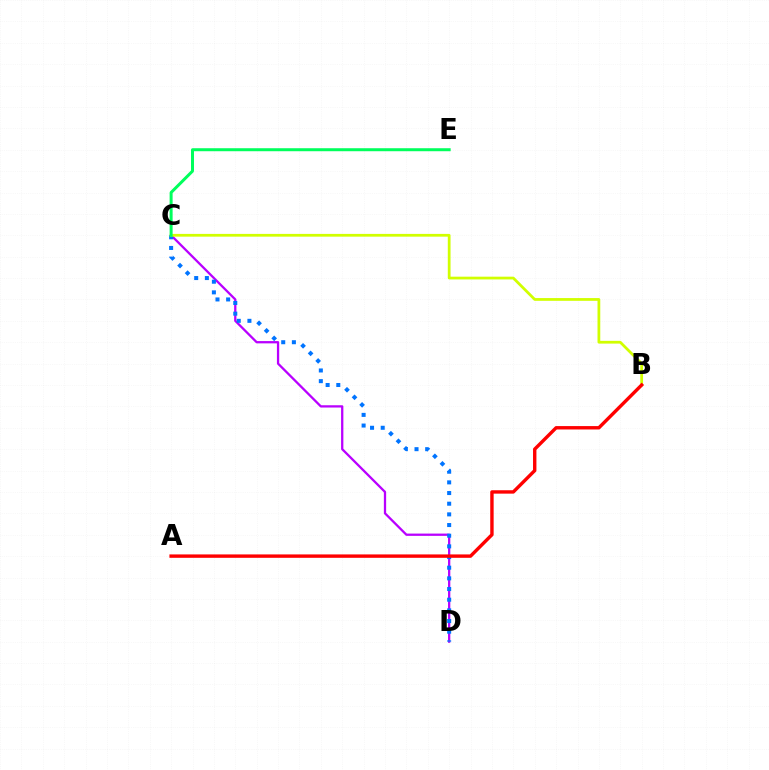{('C', 'D'): [{'color': '#b900ff', 'line_style': 'solid', 'thickness': 1.64}, {'color': '#0074ff', 'line_style': 'dotted', 'thickness': 2.9}], ('B', 'C'): [{'color': '#d1ff00', 'line_style': 'solid', 'thickness': 1.99}], ('A', 'B'): [{'color': '#ff0000', 'line_style': 'solid', 'thickness': 2.44}], ('C', 'E'): [{'color': '#00ff5c', 'line_style': 'solid', 'thickness': 2.16}]}